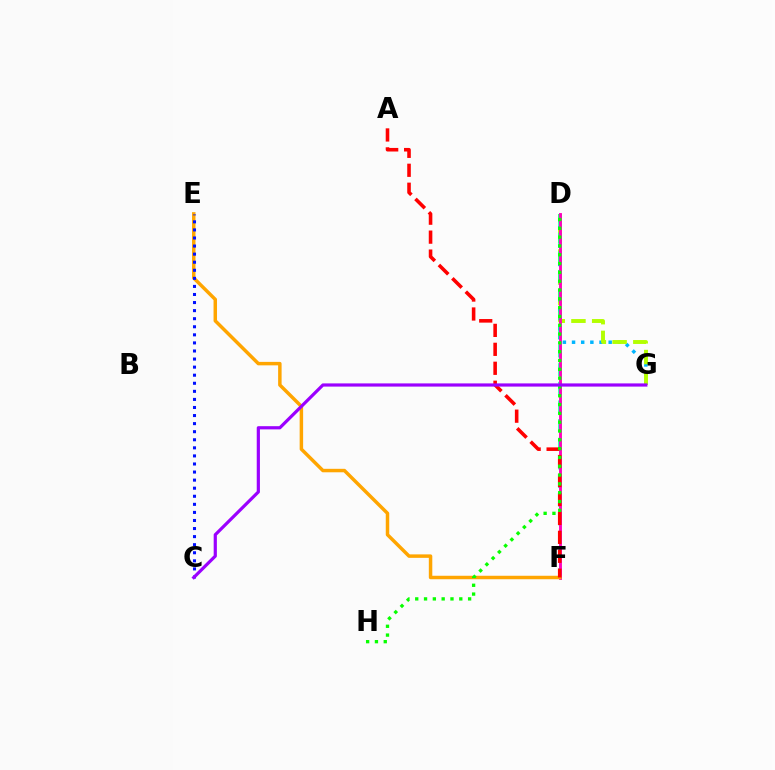{('D', 'G'): [{'color': '#00b5ff', 'line_style': 'dotted', 'thickness': 2.49}, {'color': '#b3ff00', 'line_style': 'dashed', 'thickness': 2.81}], ('D', 'F'): [{'color': '#00ff9d', 'line_style': 'dashed', 'thickness': 2.53}, {'color': '#ff00bd', 'line_style': 'solid', 'thickness': 2.07}], ('E', 'F'): [{'color': '#ffa500', 'line_style': 'solid', 'thickness': 2.5}], ('A', 'F'): [{'color': '#ff0000', 'line_style': 'dashed', 'thickness': 2.57}], ('D', 'H'): [{'color': '#08ff00', 'line_style': 'dotted', 'thickness': 2.39}], ('C', 'E'): [{'color': '#0010ff', 'line_style': 'dotted', 'thickness': 2.19}], ('C', 'G'): [{'color': '#9b00ff', 'line_style': 'solid', 'thickness': 2.3}]}